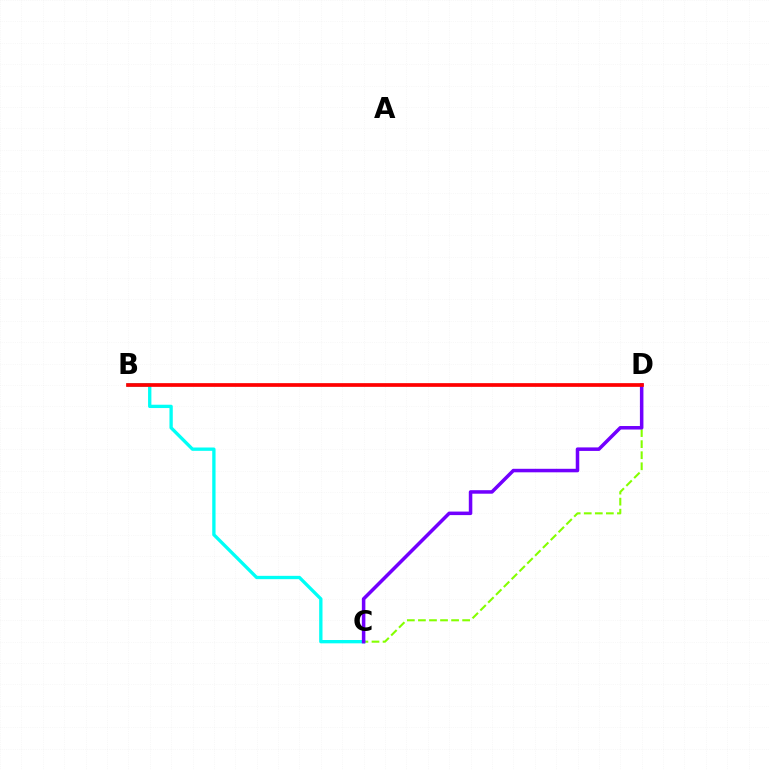{('C', 'D'): [{'color': '#84ff00', 'line_style': 'dashed', 'thickness': 1.5}, {'color': '#7200ff', 'line_style': 'solid', 'thickness': 2.53}], ('B', 'C'): [{'color': '#00fff6', 'line_style': 'solid', 'thickness': 2.4}], ('B', 'D'): [{'color': '#ff0000', 'line_style': 'solid', 'thickness': 2.67}]}